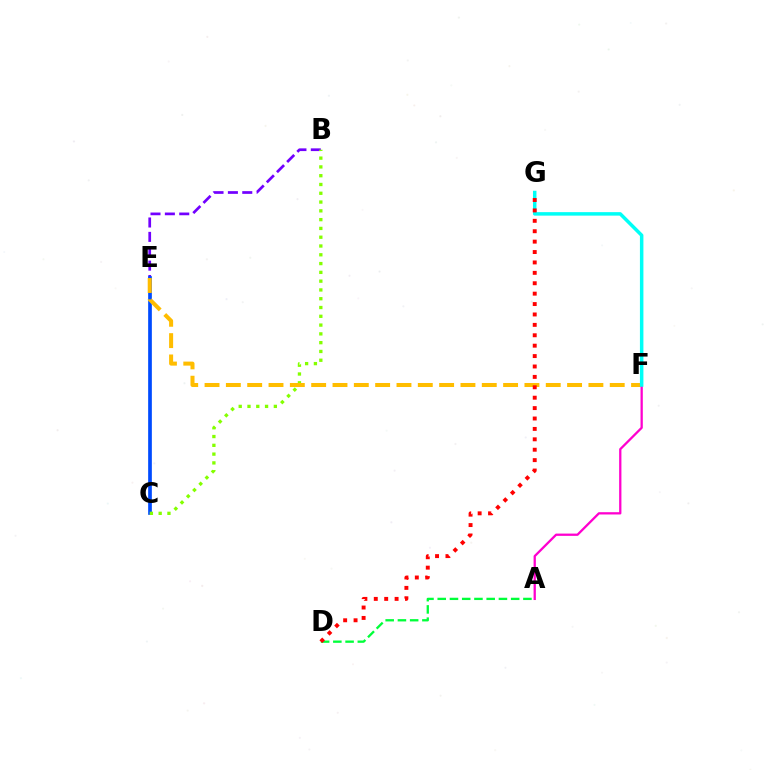{('B', 'E'): [{'color': '#7200ff', 'line_style': 'dashed', 'thickness': 1.95}], ('A', 'D'): [{'color': '#00ff39', 'line_style': 'dashed', 'thickness': 1.66}], ('C', 'E'): [{'color': '#004bff', 'line_style': 'solid', 'thickness': 2.66}], ('B', 'C'): [{'color': '#84ff00', 'line_style': 'dotted', 'thickness': 2.39}], ('E', 'F'): [{'color': '#ffbd00', 'line_style': 'dashed', 'thickness': 2.9}], ('A', 'F'): [{'color': '#ff00cf', 'line_style': 'solid', 'thickness': 1.64}], ('F', 'G'): [{'color': '#00fff6', 'line_style': 'solid', 'thickness': 2.51}], ('D', 'G'): [{'color': '#ff0000', 'line_style': 'dotted', 'thickness': 2.83}]}